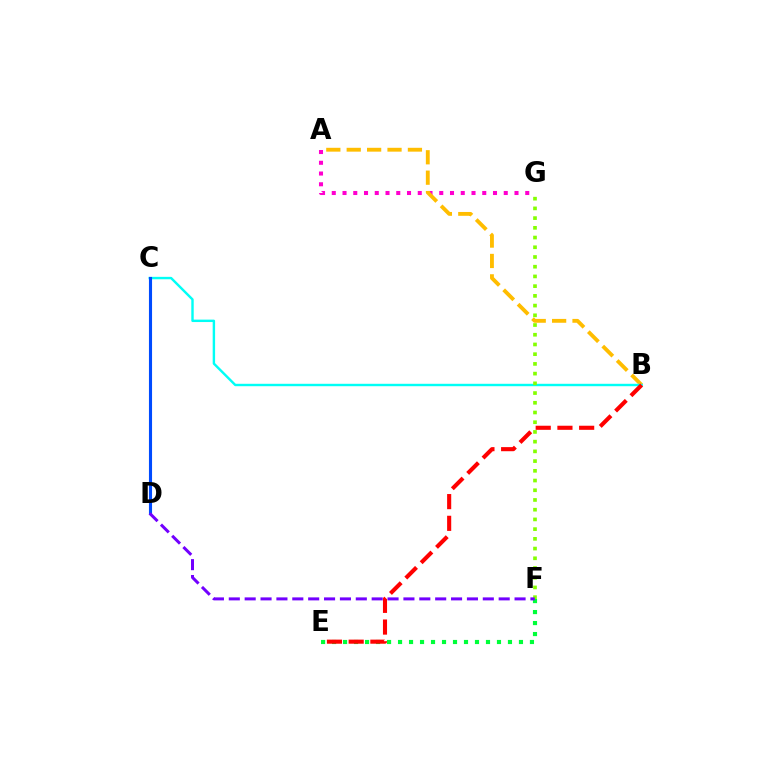{('A', 'G'): [{'color': '#ff00cf', 'line_style': 'dotted', 'thickness': 2.92}], ('A', 'B'): [{'color': '#ffbd00', 'line_style': 'dashed', 'thickness': 2.77}], ('B', 'C'): [{'color': '#00fff6', 'line_style': 'solid', 'thickness': 1.74}], ('C', 'D'): [{'color': '#004bff', 'line_style': 'solid', 'thickness': 2.24}], ('F', 'G'): [{'color': '#84ff00', 'line_style': 'dotted', 'thickness': 2.64}], ('E', 'F'): [{'color': '#00ff39', 'line_style': 'dotted', 'thickness': 2.99}], ('B', 'E'): [{'color': '#ff0000', 'line_style': 'dashed', 'thickness': 2.95}], ('D', 'F'): [{'color': '#7200ff', 'line_style': 'dashed', 'thickness': 2.16}]}